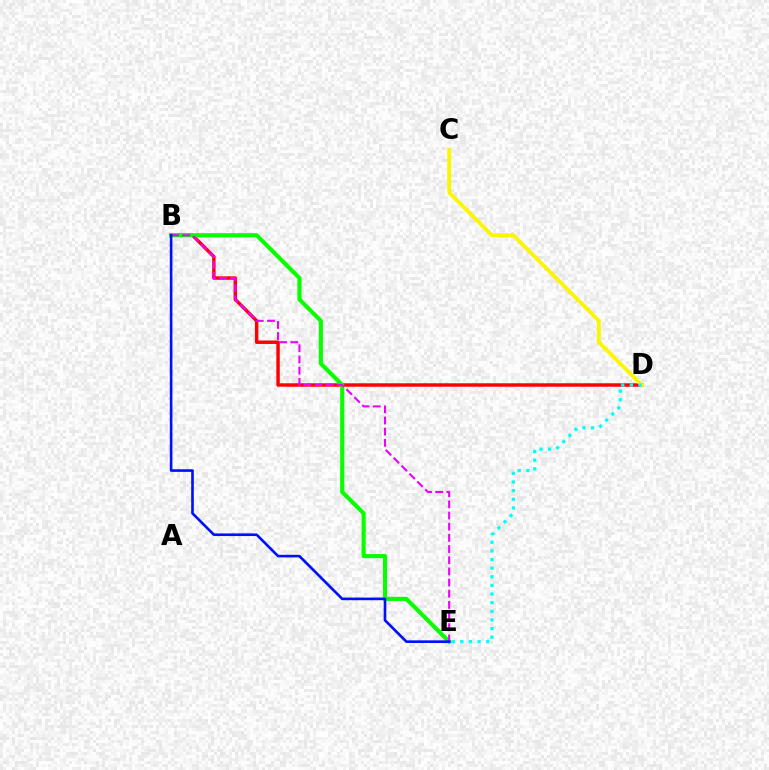{('B', 'D'): [{'color': '#ff0000', 'line_style': 'solid', 'thickness': 2.48}], ('B', 'E'): [{'color': '#08ff00', 'line_style': 'solid', 'thickness': 2.97}, {'color': '#ee00ff', 'line_style': 'dashed', 'thickness': 1.52}, {'color': '#0010ff', 'line_style': 'solid', 'thickness': 1.9}], ('C', 'D'): [{'color': '#fcf500', 'line_style': 'solid', 'thickness': 2.77}], ('D', 'E'): [{'color': '#00fff6', 'line_style': 'dotted', 'thickness': 2.35}]}